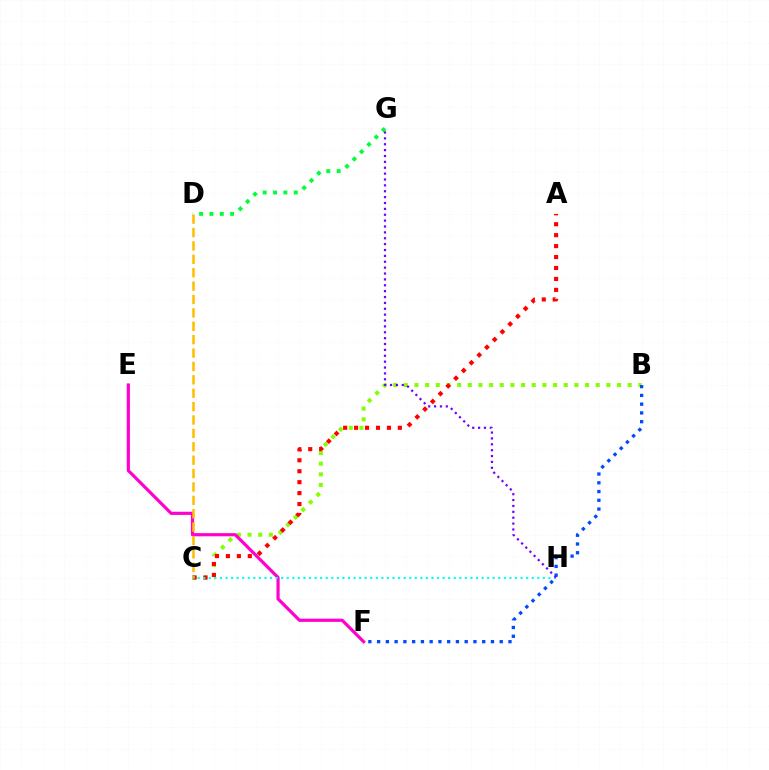{('B', 'C'): [{'color': '#84ff00', 'line_style': 'dotted', 'thickness': 2.9}], ('A', 'C'): [{'color': '#ff0000', 'line_style': 'dotted', 'thickness': 2.97}], ('E', 'F'): [{'color': '#ff00cf', 'line_style': 'solid', 'thickness': 2.29}], ('C', 'D'): [{'color': '#ffbd00', 'line_style': 'dashed', 'thickness': 1.82}], ('B', 'F'): [{'color': '#004bff', 'line_style': 'dotted', 'thickness': 2.38}], ('C', 'H'): [{'color': '#00fff6', 'line_style': 'dotted', 'thickness': 1.51}], ('D', 'G'): [{'color': '#00ff39', 'line_style': 'dotted', 'thickness': 2.81}], ('G', 'H'): [{'color': '#7200ff', 'line_style': 'dotted', 'thickness': 1.6}]}